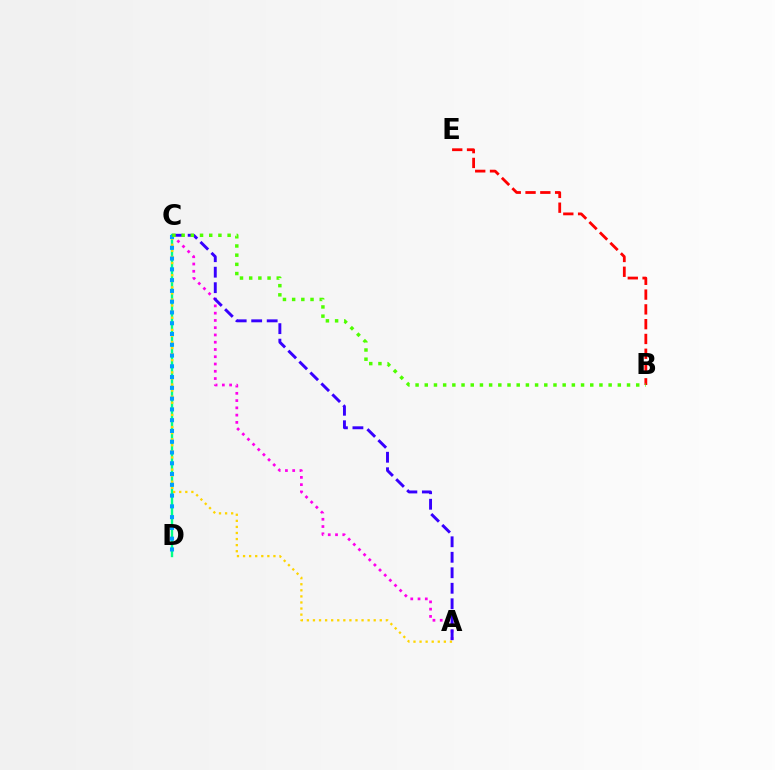{('C', 'D'): [{'color': '#00ff86', 'line_style': 'solid', 'thickness': 1.72}, {'color': '#009eff', 'line_style': 'dotted', 'thickness': 2.93}], ('A', 'C'): [{'color': '#ff00ed', 'line_style': 'dotted', 'thickness': 1.97}, {'color': '#ffd500', 'line_style': 'dotted', 'thickness': 1.65}, {'color': '#3700ff', 'line_style': 'dashed', 'thickness': 2.11}], ('B', 'E'): [{'color': '#ff0000', 'line_style': 'dashed', 'thickness': 2.01}], ('B', 'C'): [{'color': '#4fff00', 'line_style': 'dotted', 'thickness': 2.5}]}